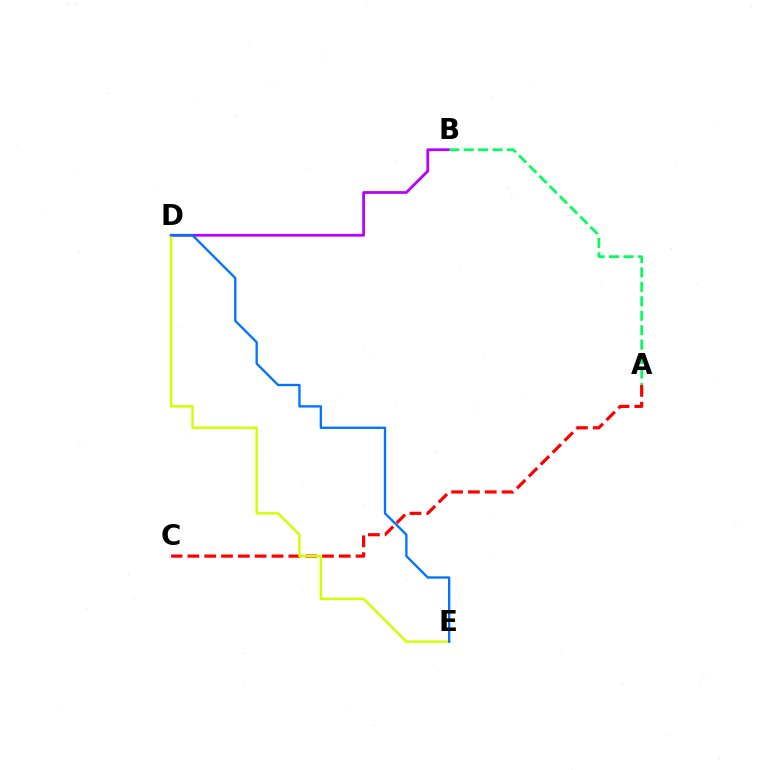{('A', 'C'): [{'color': '#ff0000', 'line_style': 'dashed', 'thickness': 2.29}], ('B', 'D'): [{'color': '#b900ff', 'line_style': 'solid', 'thickness': 1.99}], ('D', 'E'): [{'color': '#d1ff00', 'line_style': 'solid', 'thickness': 1.76}, {'color': '#0074ff', 'line_style': 'solid', 'thickness': 1.68}], ('A', 'B'): [{'color': '#00ff5c', 'line_style': 'dashed', 'thickness': 1.96}]}